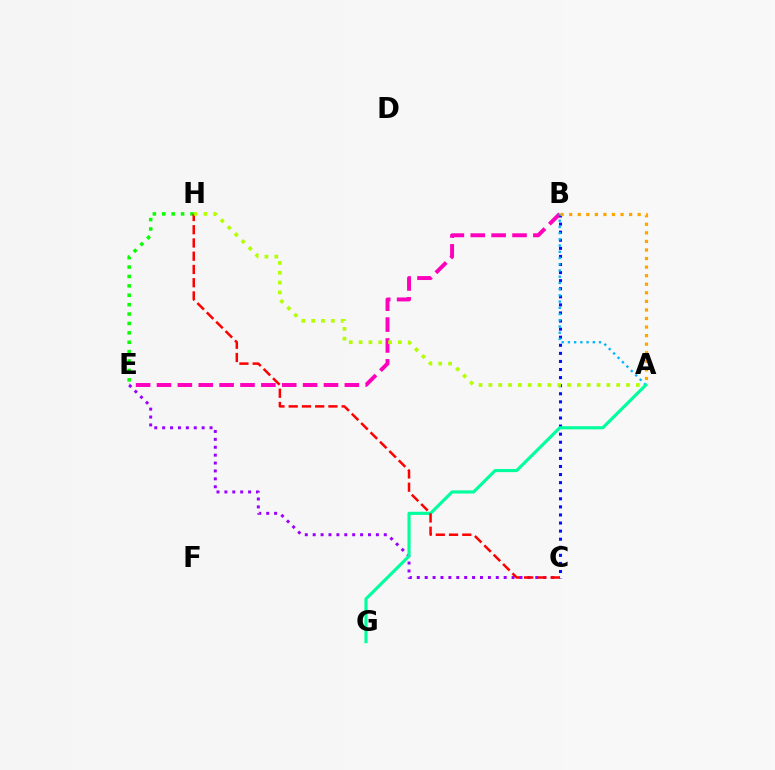{('E', 'H'): [{'color': '#08ff00', 'line_style': 'dotted', 'thickness': 2.55}], ('B', 'E'): [{'color': '#ff00bd', 'line_style': 'dashed', 'thickness': 2.84}], ('B', 'C'): [{'color': '#0010ff', 'line_style': 'dotted', 'thickness': 2.2}], ('A', 'B'): [{'color': '#00b5ff', 'line_style': 'dotted', 'thickness': 1.69}, {'color': '#ffa500', 'line_style': 'dotted', 'thickness': 2.33}], ('C', 'E'): [{'color': '#9b00ff', 'line_style': 'dotted', 'thickness': 2.15}], ('A', 'G'): [{'color': '#00ff9d', 'line_style': 'solid', 'thickness': 2.25}], ('C', 'H'): [{'color': '#ff0000', 'line_style': 'dashed', 'thickness': 1.8}], ('A', 'H'): [{'color': '#b3ff00', 'line_style': 'dotted', 'thickness': 2.67}]}